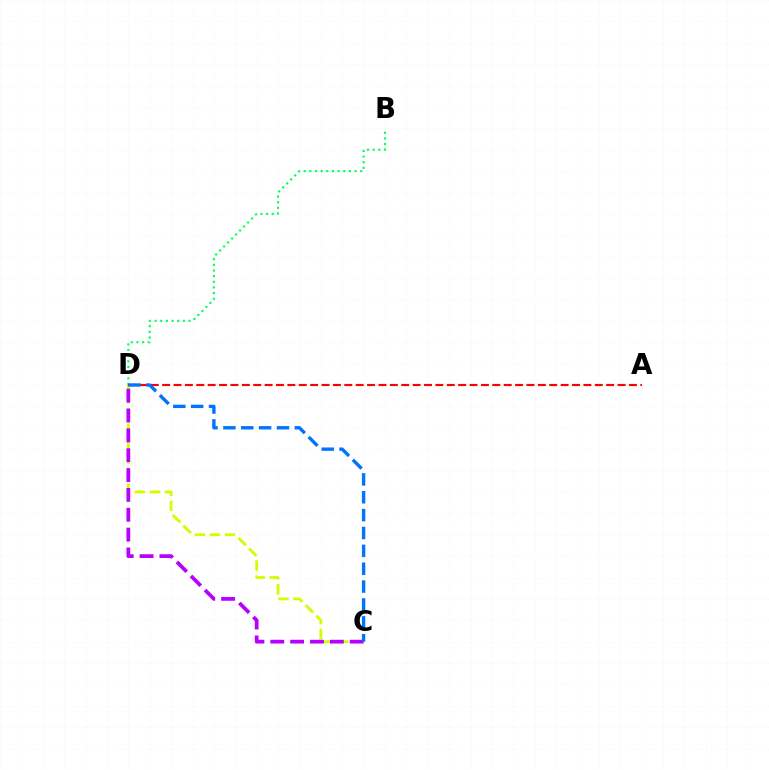{('C', 'D'): [{'color': '#d1ff00', 'line_style': 'dashed', 'thickness': 2.04}, {'color': '#b900ff', 'line_style': 'dashed', 'thickness': 2.7}, {'color': '#0074ff', 'line_style': 'dashed', 'thickness': 2.43}], ('B', 'D'): [{'color': '#00ff5c', 'line_style': 'dotted', 'thickness': 1.54}], ('A', 'D'): [{'color': '#ff0000', 'line_style': 'dashed', 'thickness': 1.55}]}